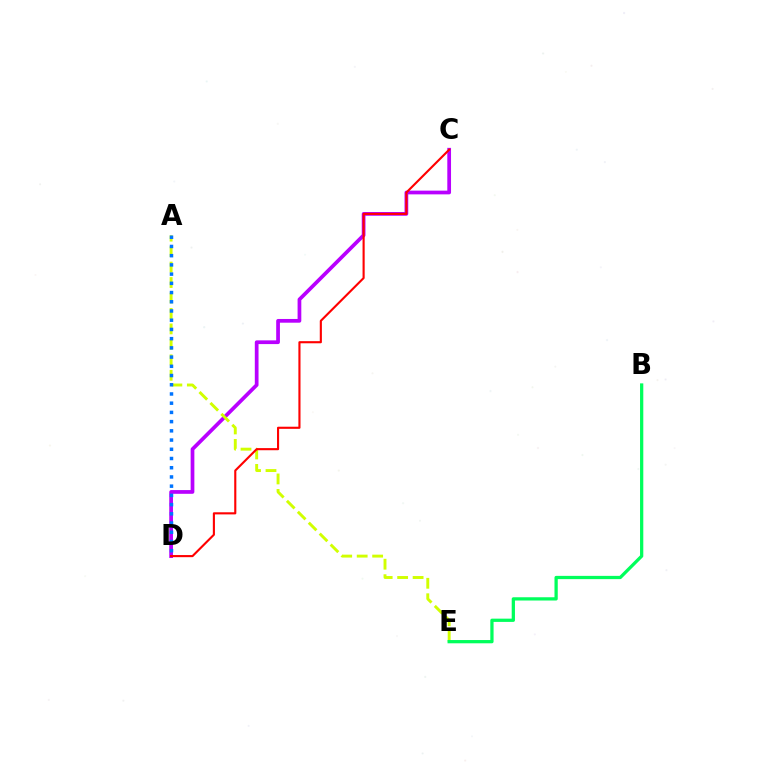{('C', 'D'): [{'color': '#b900ff', 'line_style': 'solid', 'thickness': 2.68}, {'color': '#ff0000', 'line_style': 'solid', 'thickness': 1.53}], ('A', 'E'): [{'color': '#d1ff00', 'line_style': 'dashed', 'thickness': 2.1}], ('B', 'E'): [{'color': '#00ff5c', 'line_style': 'solid', 'thickness': 2.35}], ('A', 'D'): [{'color': '#0074ff', 'line_style': 'dotted', 'thickness': 2.5}]}